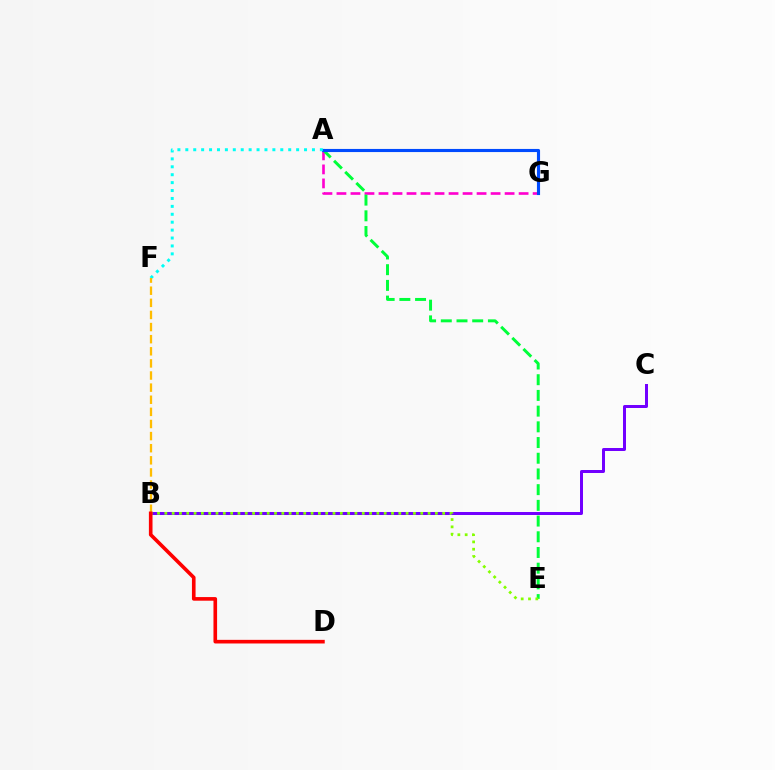{('A', 'G'): [{'color': '#ff00cf', 'line_style': 'dashed', 'thickness': 1.9}, {'color': '#004bff', 'line_style': 'solid', 'thickness': 2.25}], ('B', 'C'): [{'color': '#7200ff', 'line_style': 'solid', 'thickness': 2.15}], ('A', 'E'): [{'color': '#00ff39', 'line_style': 'dashed', 'thickness': 2.13}], ('B', 'E'): [{'color': '#84ff00', 'line_style': 'dotted', 'thickness': 1.99}], ('A', 'F'): [{'color': '#00fff6', 'line_style': 'dotted', 'thickness': 2.15}], ('B', 'F'): [{'color': '#ffbd00', 'line_style': 'dashed', 'thickness': 1.65}], ('B', 'D'): [{'color': '#ff0000', 'line_style': 'solid', 'thickness': 2.61}]}